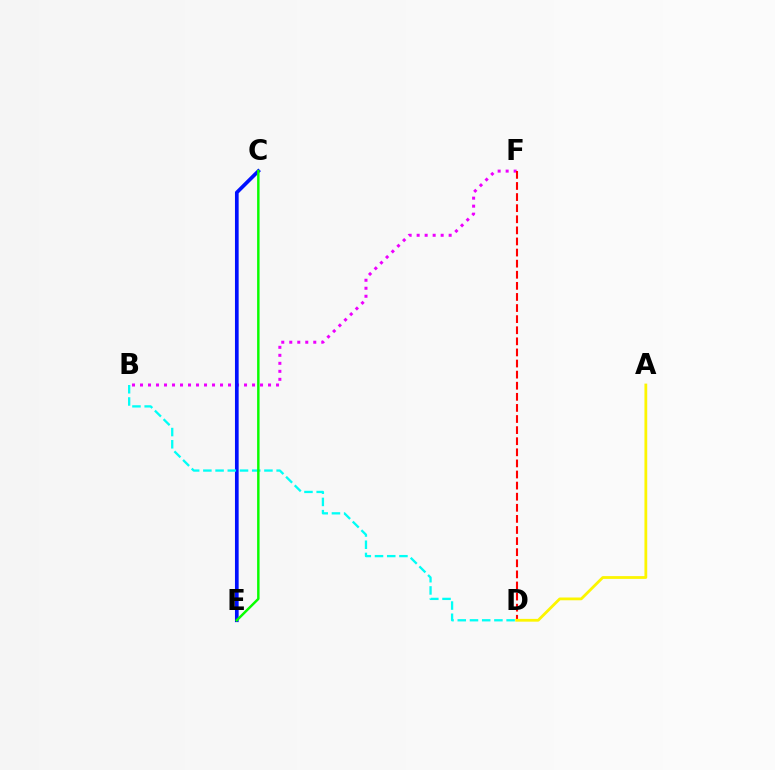{('B', 'F'): [{'color': '#ee00ff', 'line_style': 'dotted', 'thickness': 2.17}], ('C', 'E'): [{'color': '#0010ff', 'line_style': 'solid', 'thickness': 2.65}, {'color': '#08ff00', 'line_style': 'solid', 'thickness': 1.77}], ('D', 'F'): [{'color': '#ff0000', 'line_style': 'dashed', 'thickness': 1.51}], ('B', 'D'): [{'color': '#00fff6', 'line_style': 'dashed', 'thickness': 1.66}], ('A', 'D'): [{'color': '#fcf500', 'line_style': 'solid', 'thickness': 2.0}]}